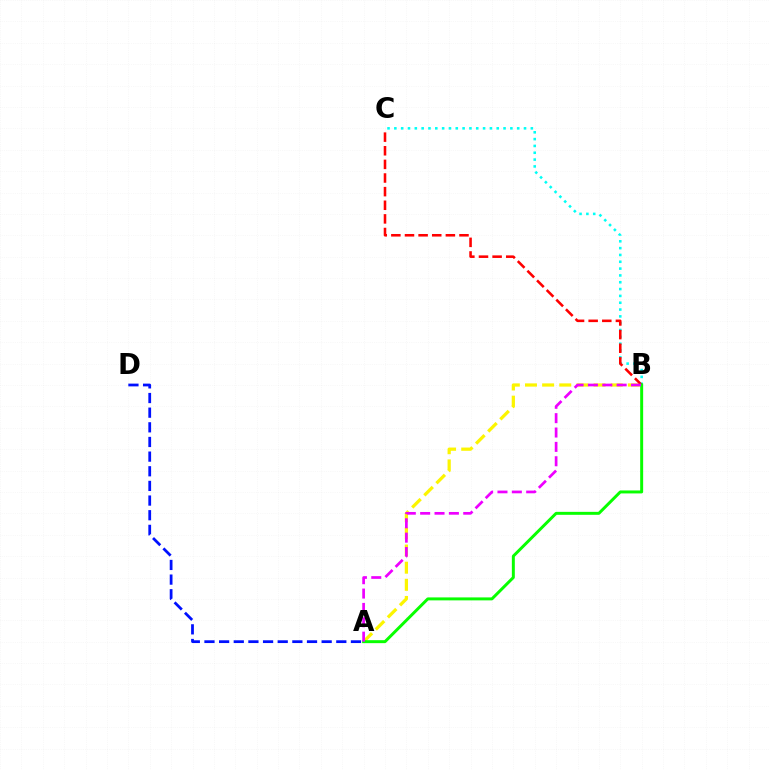{('A', 'D'): [{'color': '#0010ff', 'line_style': 'dashed', 'thickness': 1.99}], ('B', 'C'): [{'color': '#00fff6', 'line_style': 'dotted', 'thickness': 1.85}, {'color': '#ff0000', 'line_style': 'dashed', 'thickness': 1.85}], ('A', 'B'): [{'color': '#fcf500', 'line_style': 'dashed', 'thickness': 2.33}, {'color': '#08ff00', 'line_style': 'solid', 'thickness': 2.13}, {'color': '#ee00ff', 'line_style': 'dashed', 'thickness': 1.95}]}